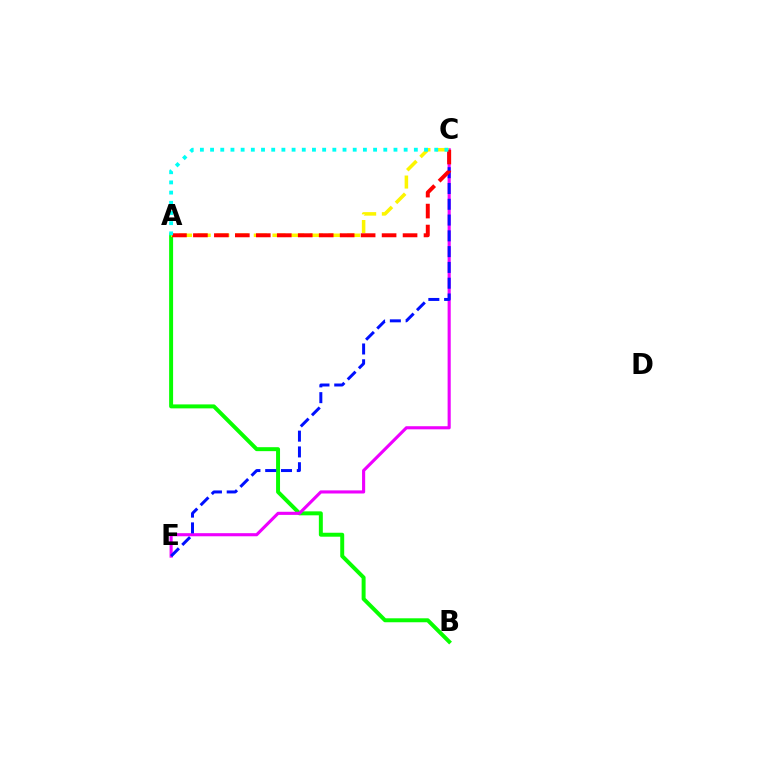{('A', 'B'): [{'color': '#08ff00', 'line_style': 'solid', 'thickness': 2.85}], ('C', 'E'): [{'color': '#ee00ff', 'line_style': 'solid', 'thickness': 2.24}, {'color': '#0010ff', 'line_style': 'dashed', 'thickness': 2.14}], ('A', 'C'): [{'color': '#fcf500', 'line_style': 'dashed', 'thickness': 2.54}, {'color': '#ff0000', 'line_style': 'dashed', 'thickness': 2.85}, {'color': '#00fff6', 'line_style': 'dotted', 'thickness': 2.77}]}